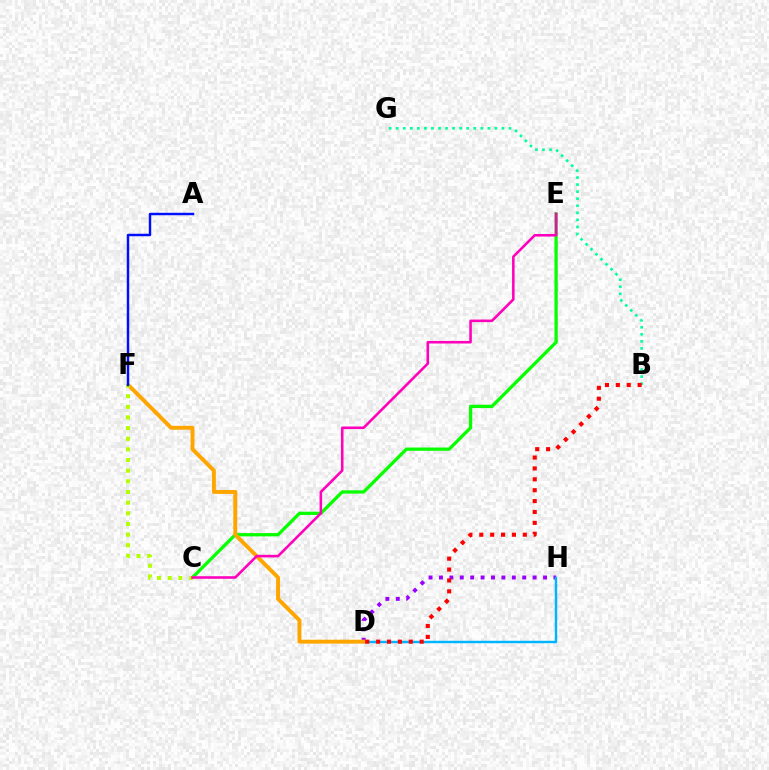{('B', 'G'): [{'color': '#00ff9d', 'line_style': 'dotted', 'thickness': 1.92}], ('C', 'E'): [{'color': '#08ff00', 'line_style': 'solid', 'thickness': 2.36}, {'color': '#ff00bd', 'line_style': 'solid', 'thickness': 1.85}], ('D', 'H'): [{'color': '#9b00ff', 'line_style': 'dotted', 'thickness': 2.83}, {'color': '#00b5ff', 'line_style': 'solid', 'thickness': 1.75}], ('D', 'F'): [{'color': '#ffa500', 'line_style': 'solid', 'thickness': 2.83}], ('B', 'D'): [{'color': '#ff0000', 'line_style': 'dotted', 'thickness': 2.96}], ('C', 'F'): [{'color': '#b3ff00', 'line_style': 'dotted', 'thickness': 2.89}], ('A', 'F'): [{'color': '#0010ff', 'line_style': 'solid', 'thickness': 1.77}]}